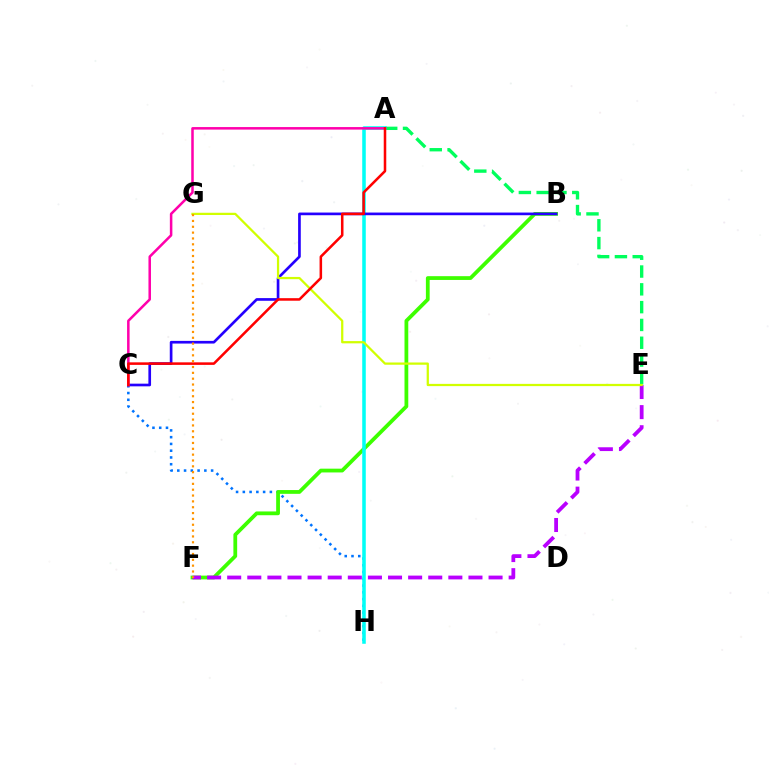{('C', 'H'): [{'color': '#0074ff', 'line_style': 'dotted', 'thickness': 1.84}], ('A', 'E'): [{'color': '#00ff5c', 'line_style': 'dashed', 'thickness': 2.42}], ('B', 'F'): [{'color': '#3dff00', 'line_style': 'solid', 'thickness': 2.72}], ('A', 'H'): [{'color': '#00fff6', 'line_style': 'solid', 'thickness': 2.55}], ('B', 'C'): [{'color': '#2500ff', 'line_style': 'solid', 'thickness': 1.92}], ('E', 'F'): [{'color': '#b900ff', 'line_style': 'dashed', 'thickness': 2.73}], ('A', 'C'): [{'color': '#ff00ac', 'line_style': 'solid', 'thickness': 1.82}, {'color': '#ff0000', 'line_style': 'solid', 'thickness': 1.83}], ('E', 'G'): [{'color': '#d1ff00', 'line_style': 'solid', 'thickness': 1.62}], ('F', 'G'): [{'color': '#ff9400', 'line_style': 'dotted', 'thickness': 1.59}]}